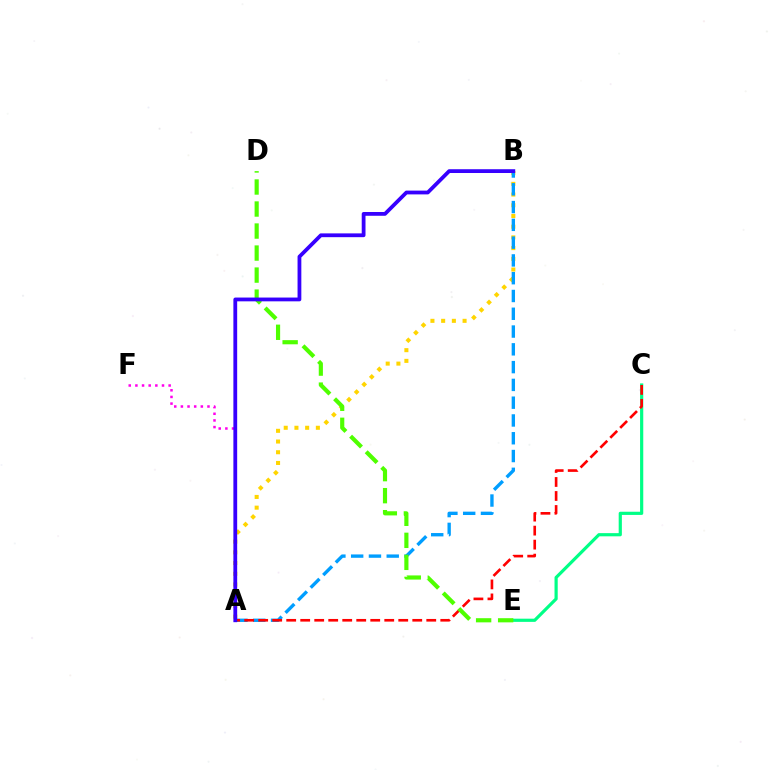{('A', 'F'): [{'color': '#ff00ed', 'line_style': 'dotted', 'thickness': 1.81}], ('C', 'E'): [{'color': '#00ff86', 'line_style': 'solid', 'thickness': 2.29}], ('A', 'B'): [{'color': '#ffd500', 'line_style': 'dotted', 'thickness': 2.91}, {'color': '#009eff', 'line_style': 'dashed', 'thickness': 2.42}, {'color': '#3700ff', 'line_style': 'solid', 'thickness': 2.73}], ('A', 'C'): [{'color': '#ff0000', 'line_style': 'dashed', 'thickness': 1.9}], ('D', 'E'): [{'color': '#4fff00', 'line_style': 'dashed', 'thickness': 2.99}]}